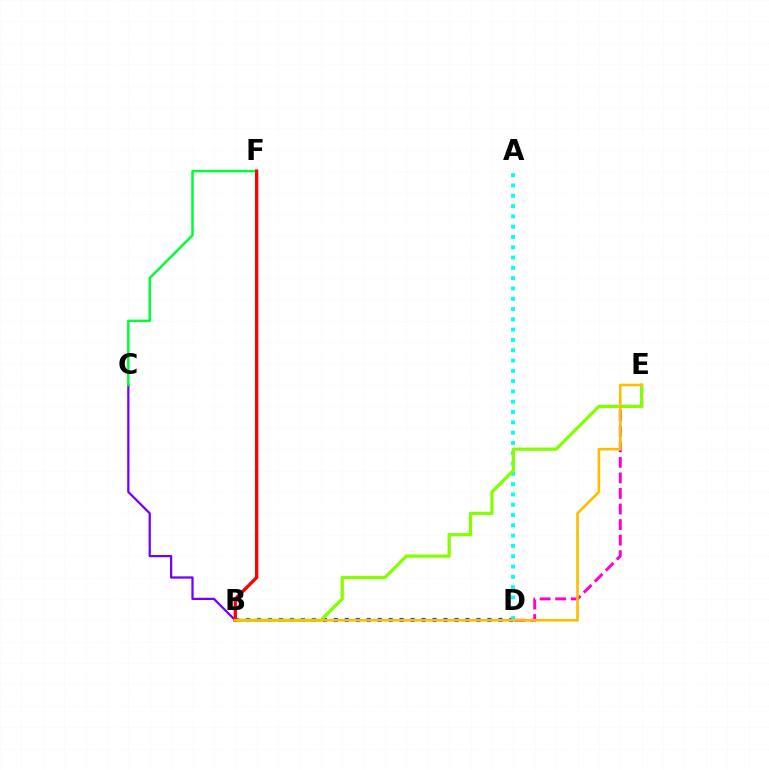{('B', 'C'): [{'color': '#7200ff', 'line_style': 'solid', 'thickness': 1.62}], ('B', 'D'): [{'color': '#004bff', 'line_style': 'dotted', 'thickness': 2.98}], ('D', 'E'): [{'color': '#ff00cf', 'line_style': 'dashed', 'thickness': 2.11}], ('C', 'F'): [{'color': '#00ff39', 'line_style': 'solid', 'thickness': 1.8}], ('A', 'D'): [{'color': '#00fff6', 'line_style': 'dotted', 'thickness': 2.8}], ('B', 'E'): [{'color': '#84ff00', 'line_style': 'solid', 'thickness': 2.33}, {'color': '#ffbd00', 'line_style': 'solid', 'thickness': 1.9}], ('B', 'F'): [{'color': '#ff0000', 'line_style': 'solid', 'thickness': 2.37}]}